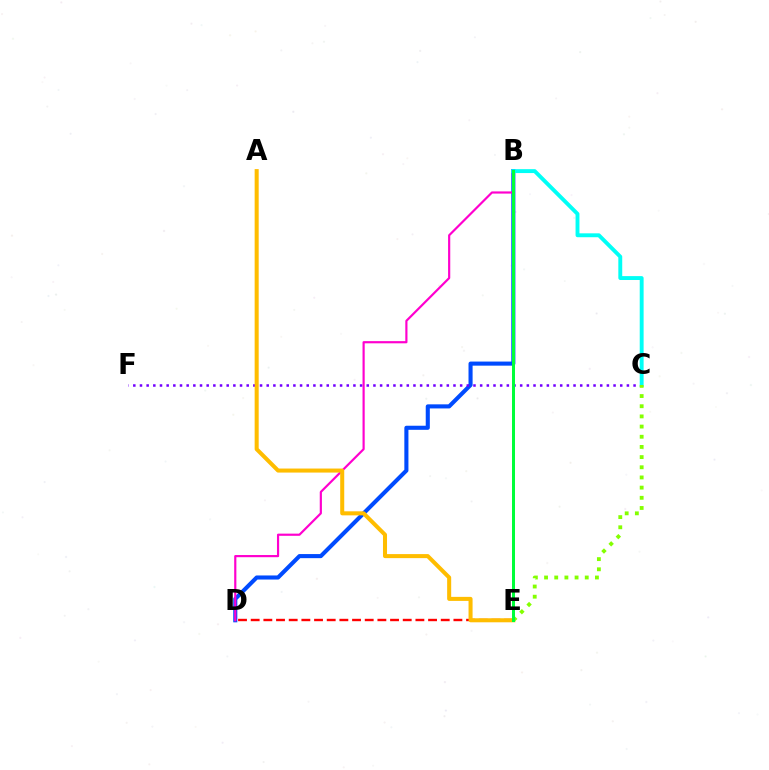{('B', 'D'): [{'color': '#004bff', 'line_style': 'solid', 'thickness': 2.94}, {'color': '#ff00cf', 'line_style': 'solid', 'thickness': 1.57}], ('C', 'F'): [{'color': '#7200ff', 'line_style': 'dotted', 'thickness': 1.81}], ('B', 'C'): [{'color': '#00fff6', 'line_style': 'solid', 'thickness': 2.8}], ('D', 'E'): [{'color': '#ff0000', 'line_style': 'dashed', 'thickness': 1.72}], ('A', 'E'): [{'color': '#ffbd00', 'line_style': 'solid', 'thickness': 2.9}], ('C', 'E'): [{'color': '#84ff00', 'line_style': 'dotted', 'thickness': 2.76}], ('B', 'E'): [{'color': '#00ff39', 'line_style': 'solid', 'thickness': 2.16}]}